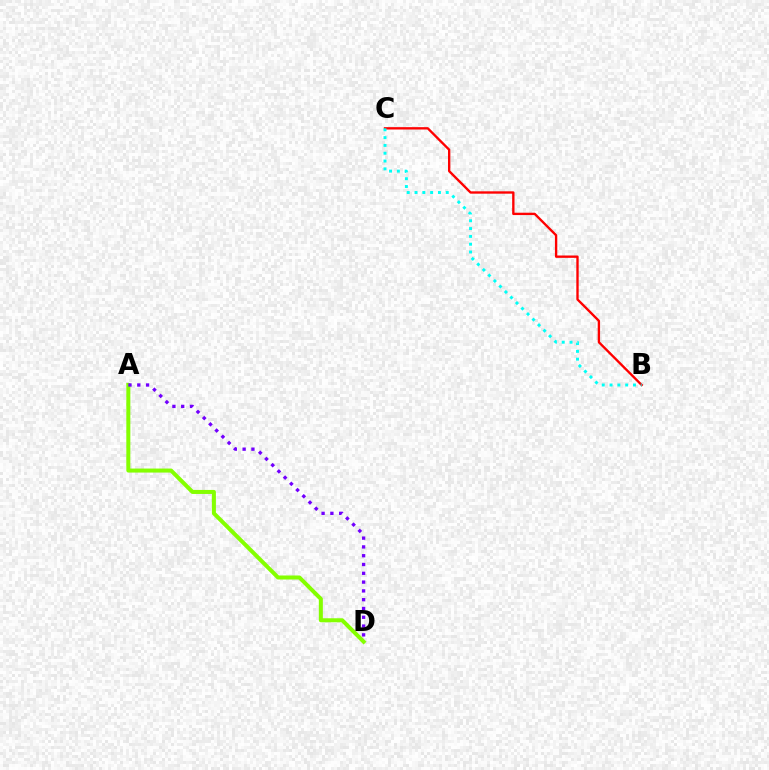{('B', 'C'): [{'color': '#ff0000', 'line_style': 'solid', 'thickness': 1.69}, {'color': '#00fff6', 'line_style': 'dotted', 'thickness': 2.12}], ('A', 'D'): [{'color': '#84ff00', 'line_style': 'solid', 'thickness': 2.89}, {'color': '#7200ff', 'line_style': 'dotted', 'thickness': 2.39}]}